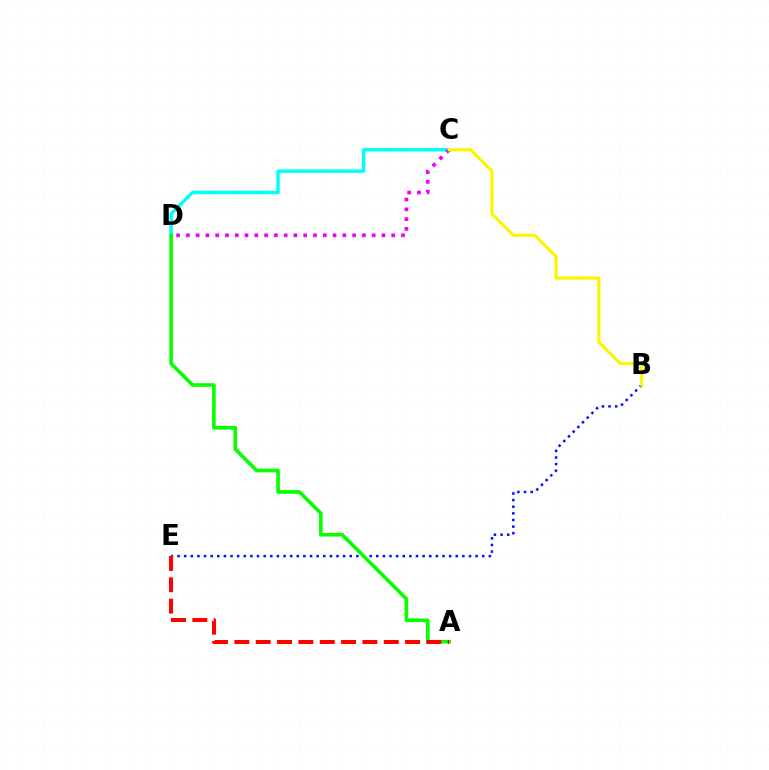{('C', 'D'): [{'color': '#00fff6', 'line_style': 'solid', 'thickness': 2.48}, {'color': '#ee00ff', 'line_style': 'dotted', 'thickness': 2.66}], ('B', 'E'): [{'color': '#0010ff', 'line_style': 'dotted', 'thickness': 1.8}], ('A', 'D'): [{'color': '#08ff00', 'line_style': 'solid', 'thickness': 2.61}], ('B', 'C'): [{'color': '#fcf500', 'line_style': 'solid', 'thickness': 2.28}], ('A', 'E'): [{'color': '#ff0000', 'line_style': 'dashed', 'thickness': 2.9}]}